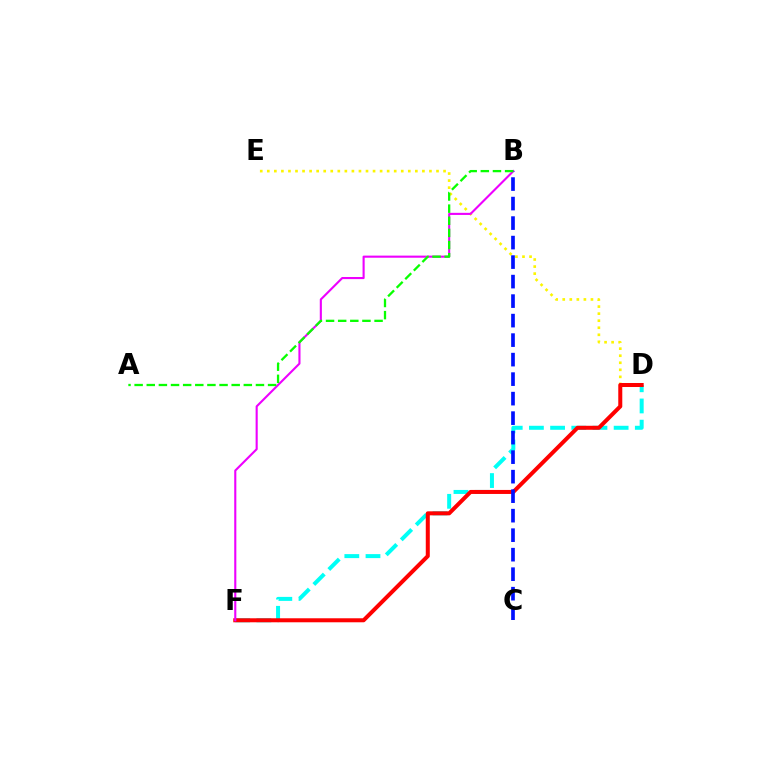{('D', 'E'): [{'color': '#fcf500', 'line_style': 'dotted', 'thickness': 1.92}], ('D', 'F'): [{'color': '#00fff6', 'line_style': 'dashed', 'thickness': 2.88}, {'color': '#ff0000', 'line_style': 'solid', 'thickness': 2.89}], ('B', 'F'): [{'color': '#ee00ff', 'line_style': 'solid', 'thickness': 1.52}], ('B', 'C'): [{'color': '#0010ff', 'line_style': 'dashed', 'thickness': 2.65}], ('A', 'B'): [{'color': '#08ff00', 'line_style': 'dashed', 'thickness': 1.65}]}